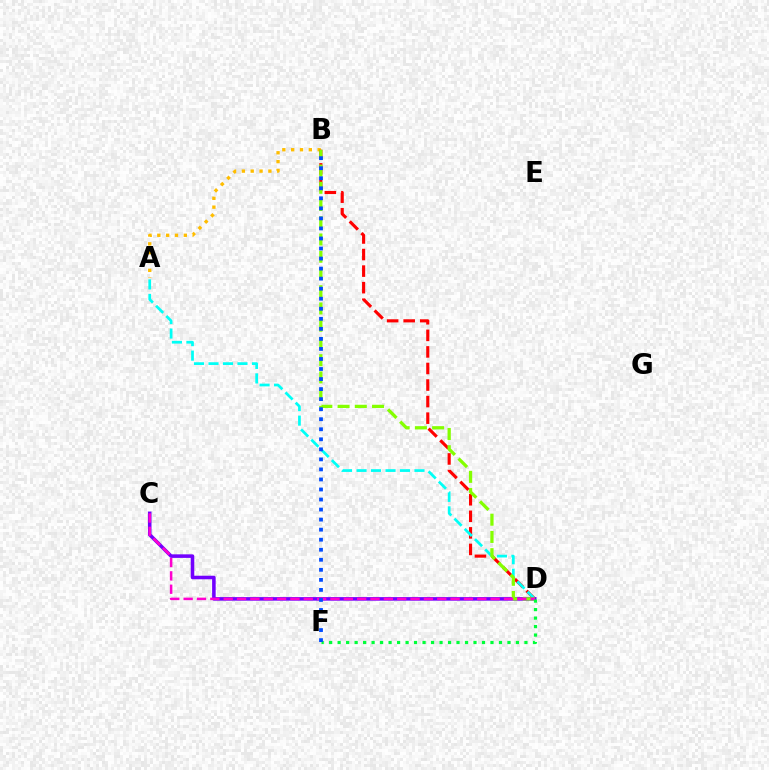{('A', 'B'): [{'color': '#ffbd00', 'line_style': 'dotted', 'thickness': 2.4}], ('B', 'D'): [{'color': '#ff0000', 'line_style': 'dashed', 'thickness': 2.25}, {'color': '#84ff00', 'line_style': 'dashed', 'thickness': 2.34}], ('A', 'D'): [{'color': '#00fff6', 'line_style': 'dashed', 'thickness': 1.97}], ('C', 'D'): [{'color': '#7200ff', 'line_style': 'solid', 'thickness': 2.56}, {'color': '#ff00cf', 'line_style': 'dashed', 'thickness': 1.81}], ('D', 'F'): [{'color': '#00ff39', 'line_style': 'dotted', 'thickness': 2.31}], ('B', 'F'): [{'color': '#004bff', 'line_style': 'dotted', 'thickness': 2.73}]}